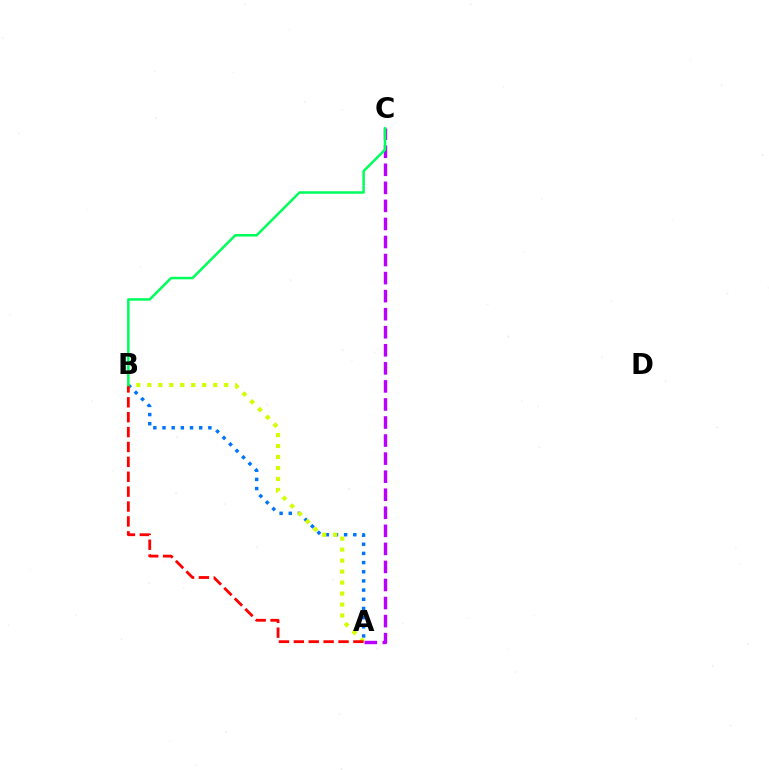{('A', 'C'): [{'color': '#b900ff', 'line_style': 'dashed', 'thickness': 2.45}], ('A', 'B'): [{'color': '#0074ff', 'line_style': 'dotted', 'thickness': 2.49}, {'color': '#d1ff00', 'line_style': 'dotted', 'thickness': 2.98}, {'color': '#ff0000', 'line_style': 'dashed', 'thickness': 2.02}], ('B', 'C'): [{'color': '#00ff5c', 'line_style': 'solid', 'thickness': 1.81}]}